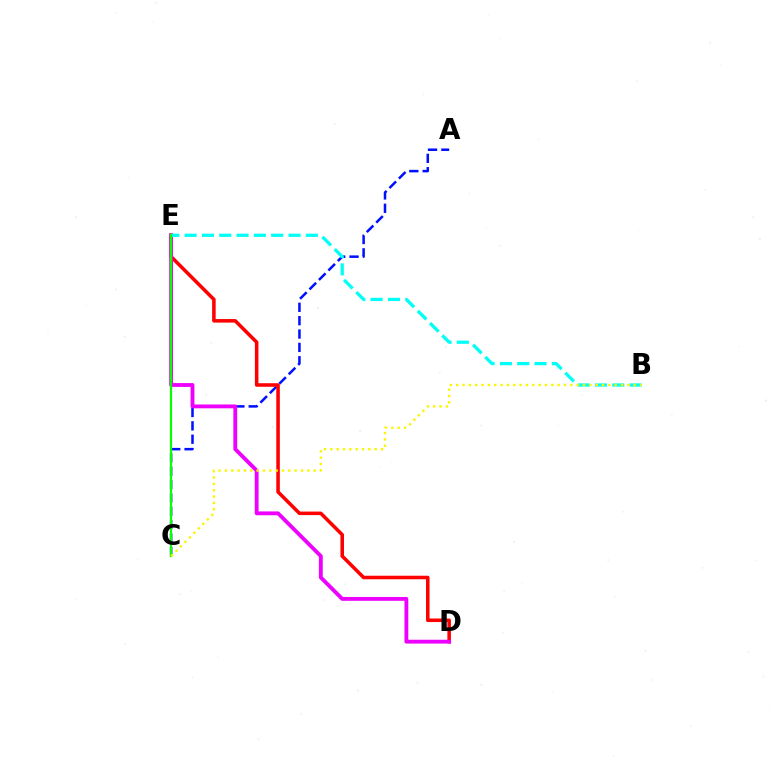{('A', 'C'): [{'color': '#0010ff', 'line_style': 'dashed', 'thickness': 1.82}], ('D', 'E'): [{'color': '#ff0000', 'line_style': 'solid', 'thickness': 2.55}, {'color': '#ee00ff', 'line_style': 'solid', 'thickness': 2.77}], ('B', 'E'): [{'color': '#00fff6', 'line_style': 'dashed', 'thickness': 2.35}], ('C', 'E'): [{'color': '#08ff00', 'line_style': 'solid', 'thickness': 1.57}], ('B', 'C'): [{'color': '#fcf500', 'line_style': 'dotted', 'thickness': 1.72}]}